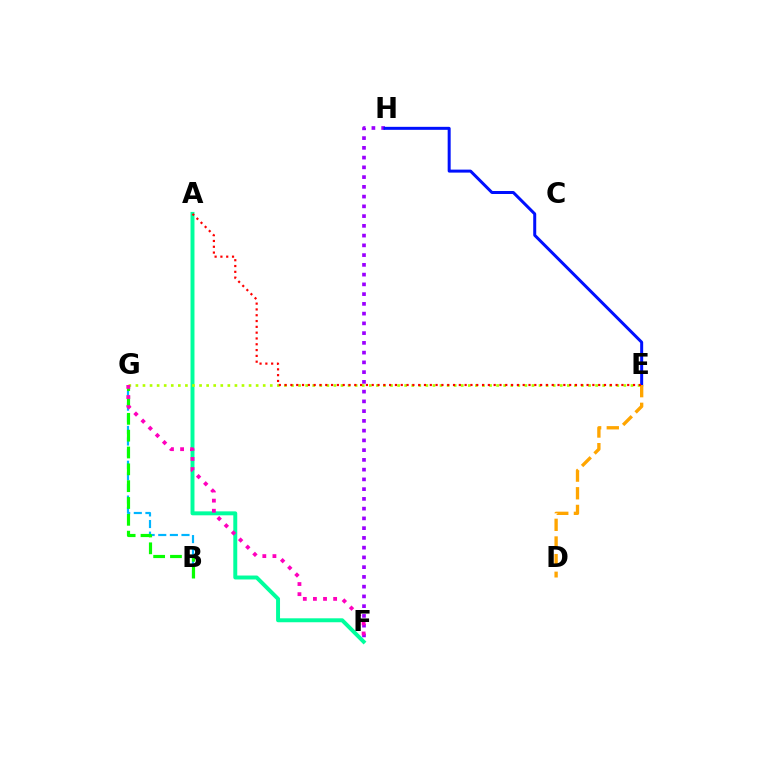{('F', 'H'): [{'color': '#9b00ff', 'line_style': 'dotted', 'thickness': 2.65}], ('A', 'F'): [{'color': '#00ff9d', 'line_style': 'solid', 'thickness': 2.84}], ('B', 'G'): [{'color': '#00b5ff', 'line_style': 'dashed', 'thickness': 1.58}, {'color': '#08ff00', 'line_style': 'dashed', 'thickness': 2.29}], ('E', 'H'): [{'color': '#0010ff', 'line_style': 'solid', 'thickness': 2.16}], ('E', 'G'): [{'color': '#b3ff00', 'line_style': 'dotted', 'thickness': 1.92}], ('D', 'E'): [{'color': '#ffa500', 'line_style': 'dashed', 'thickness': 2.4}], ('A', 'E'): [{'color': '#ff0000', 'line_style': 'dotted', 'thickness': 1.58}], ('F', 'G'): [{'color': '#ff00bd', 'line_style': 'dotted', 'thickness': 2.75}]}